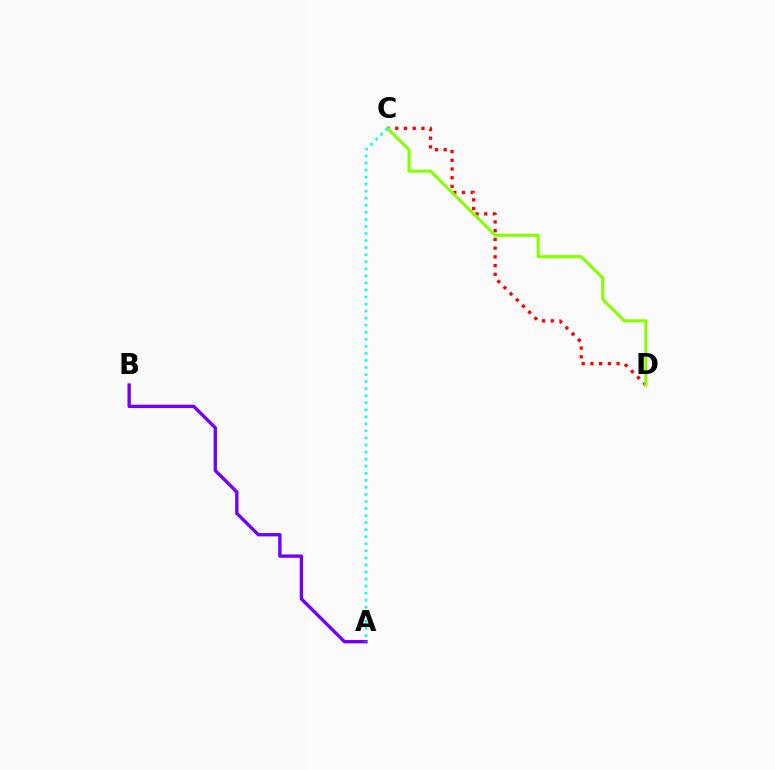{('A', 'B'): [{'color': '#7200ff', 'line_style': 'solid', 'thickness': 2.41}], ('C', 'D'): [{'color': '#ff0000', 'line_style': 'dotted', 'thickness': 2.37}, {'color': '#84ff00', 'line_style': 'solid', 'thickness': 2.2}], ('A', 'C'): [{'color': '#00fff6', 'line_style': 'dotted', 'thickness': 1.92}]}